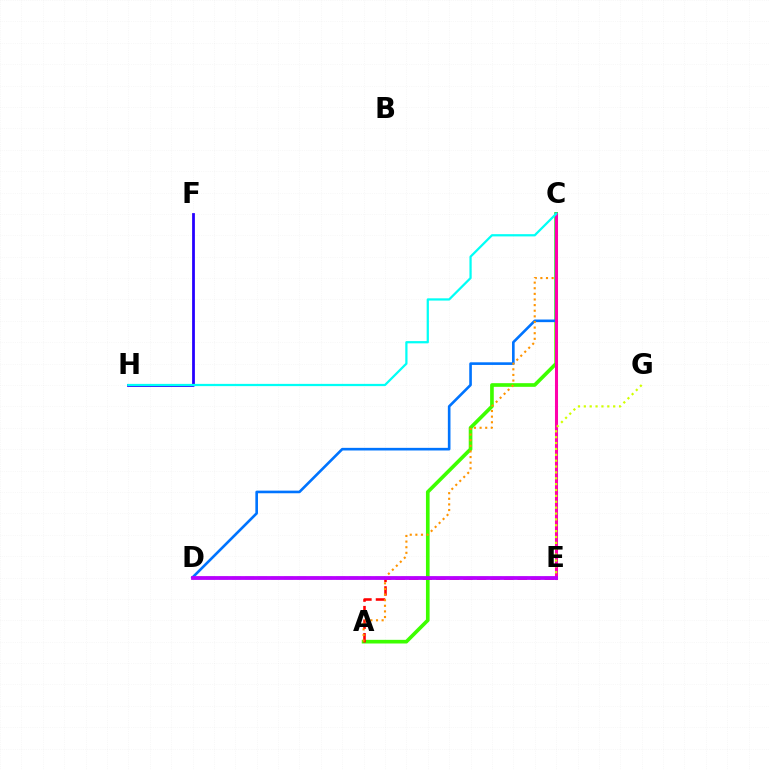{('D', 'E'): [{'color': '#00ff5c', 'line_style': 'dashed', 'thickness': 1.77}, {'color': '#b900ff', 'line_style': 'solid', 'thickness': 2.72}], ('A', 'C'): [{'color': '#3dff00', 'line_style': 'solid', 'thickness': 2.63}, {'color': '#ff9400', 'line_style': 'dotted', 'thickness': 1.53}], ('C', 'D'): [{'color': '#0074ff', 'line_style': 'solid', 'thickness': 1.89}], ('F', 'H'): [{'color': '#2500ff', 'line_style': 'solid', 'thickness': 2.0}], ('A', 'E'): [{'color': '#ff0000', 'line_style': 'dashed', 'thickness': 1.84}], ('C', 'E'): [{'color': '#ff00ac', 'line_style': 'solid', 'thickness': 2.19}], ('E', 'G'): [{'color': '#d1ff00', 'line_style': 'dotted', 'thickness': 1.6}], ('C', 'H'): [{'color': '#00fff6', 'line_style': 'solid', 'thickness': 1.61}]}